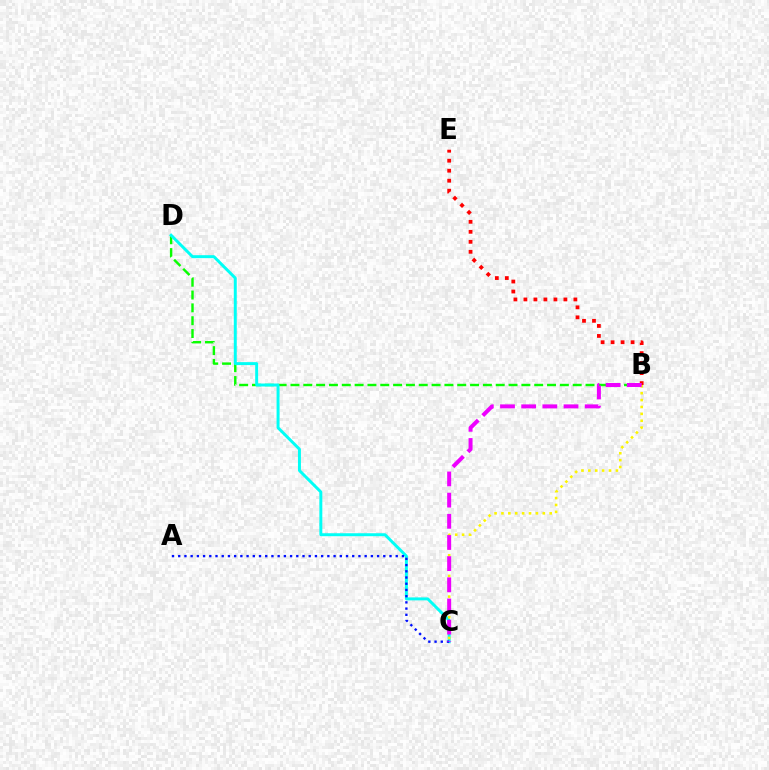{('B', 'E'): [{'color': '#ff0000', 'line_style': 'dotted', 'thickness': 2.72}], ('B', 'D'): [{'color': '#08ff00', 'line_style': 'dashed', 'thickness': 1.74}], ('C', 'D'): [{'color': '#00fff6', 'line_style': 'solid', 'thickness': 2.13}], ('A', 'C'): [{'color': '#0010ff', 'line_style': 'dotted', 'thickness': 1.69}], ('B', 'C'): [{'color': '#fcf500', 'line_style': 'dotted', 'thickness': 1.87}, {'color': '#ee00ff', 'line_style': 'dashed', 'thickness': 2.88}]}